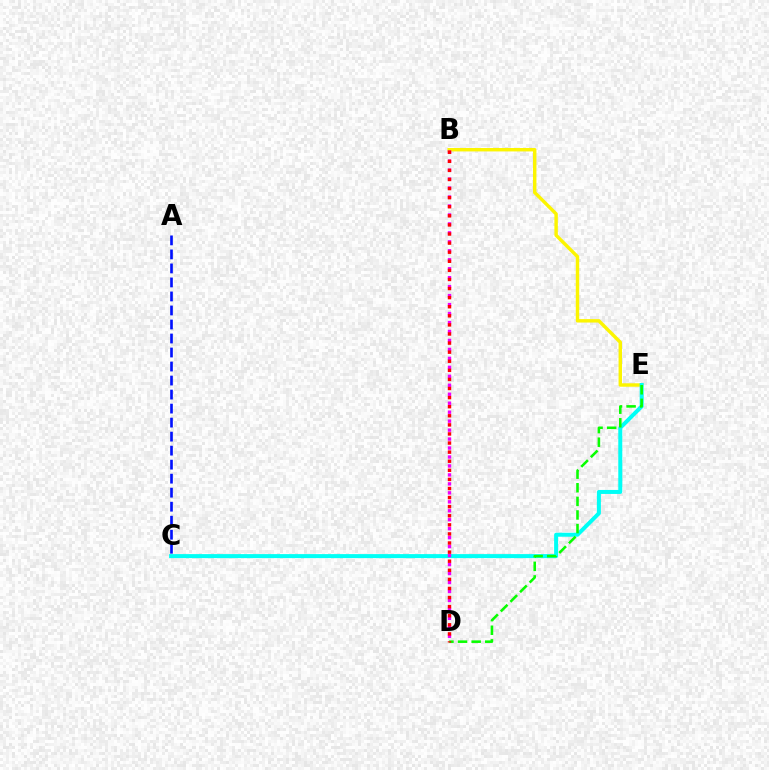{('B', 'E'): [{'color': '#fcf500', 'line_style': 'solid', 'thickness': 2.47}], ('C', 'E'): [{'color': '#00fff6', 'line_style': 'solid', 'thickness': 2.88}], ('D', 'E'): [{'color': '#08ff00', 'line_style': 'dashed', 'thickness': 1.85}], ('B', 'D'): [{'color': '#ee00ff', 'line_style': 'dotted', 'thickness': 2.44}, {'color': '#ff0000', 'line_style': 'dotted', 'thickness': 2.47}], ('A', 'C'): [{'color': '#0010ff', 'line_style': 'dashed', 'thickness': 1.9}]}